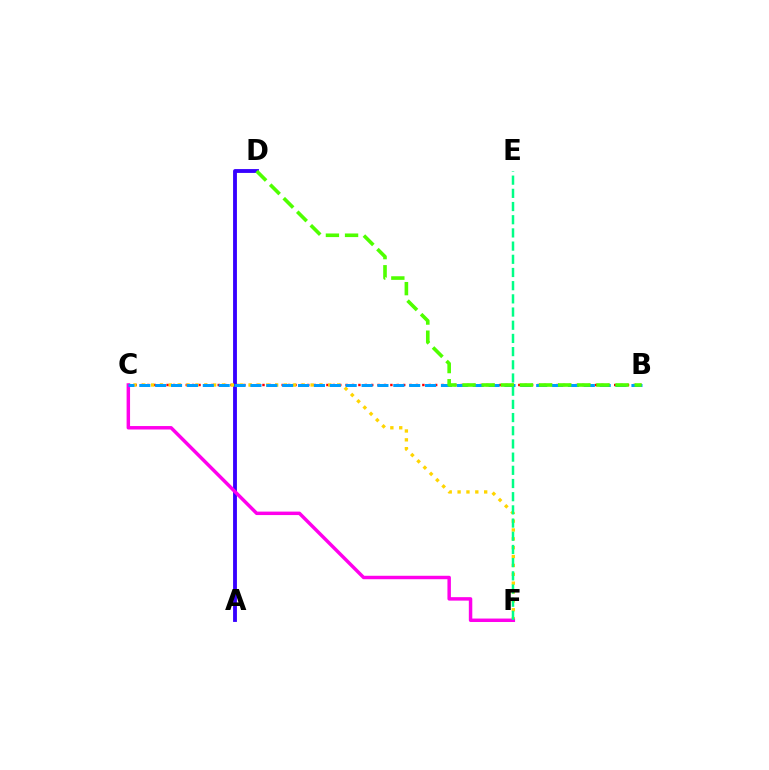{('A', 'D'): [{'color': '#3700ff', 'line_style': 'solid', 'thickness': 2.77}], ('B', 'C'): [{'color': '#ff0000', 'line_style': 'dotted', 'thickness': 1.74}, {'color': '#009eff', 'line_style': 'dashed', 'thickness': 2.16}], ('C', 'F'): [{'color': '#ffd500', 'line_style': 'dotted', 'thickness': 2.41}, {'color': '#ff00ed', 'line_style': 'solid', 'thickness': 2.49}], ('B', 'D'): [{'color': '#4fff00', 'line_style': 'dashed', 'thickness': 2.6}], ('E', 'F'): [{'color': '#00ff86', 'line_style': 'dashed', 'thickness': 1.79}]}